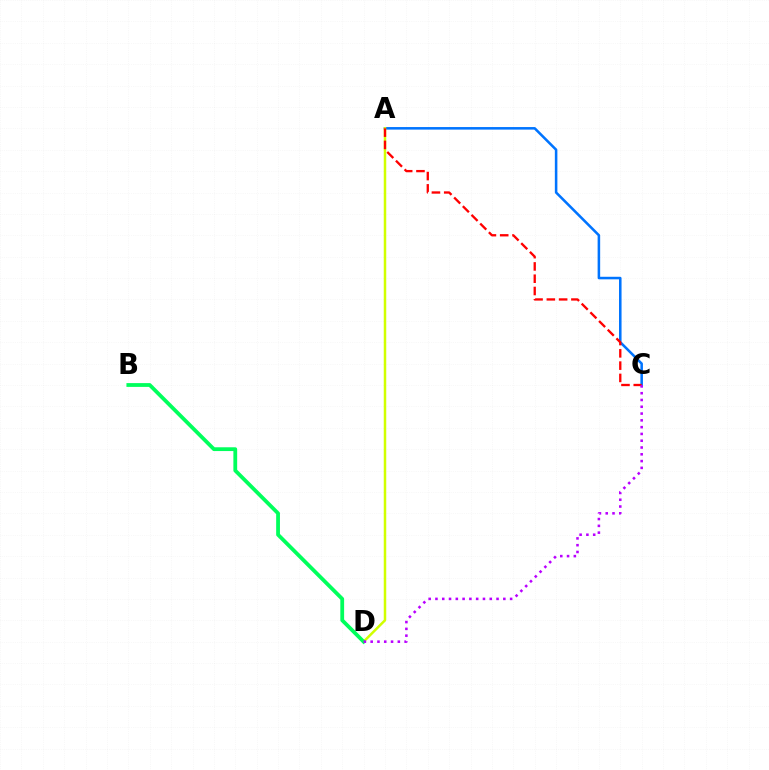{('A', 'C'): [{'color': '#0074ff', 'line_style': 'solid', 'thickness': 1.83}, {'color': '#ff0000', 'line_style': 'dashed', 'thickness': 1.67}], ('A', 'D'): [{'color': '#d1ff00', 'line_style': 'solid', 'thickness': 1.8}], ('B', 'D'): [{'color': '#00ff5c', 'line_style': 'solid', 'thickness': 2.73}], ('C', 'D'): [{'color': '#b900ff', 'line_style': 'dotted', 'thickness': 1.84}]}